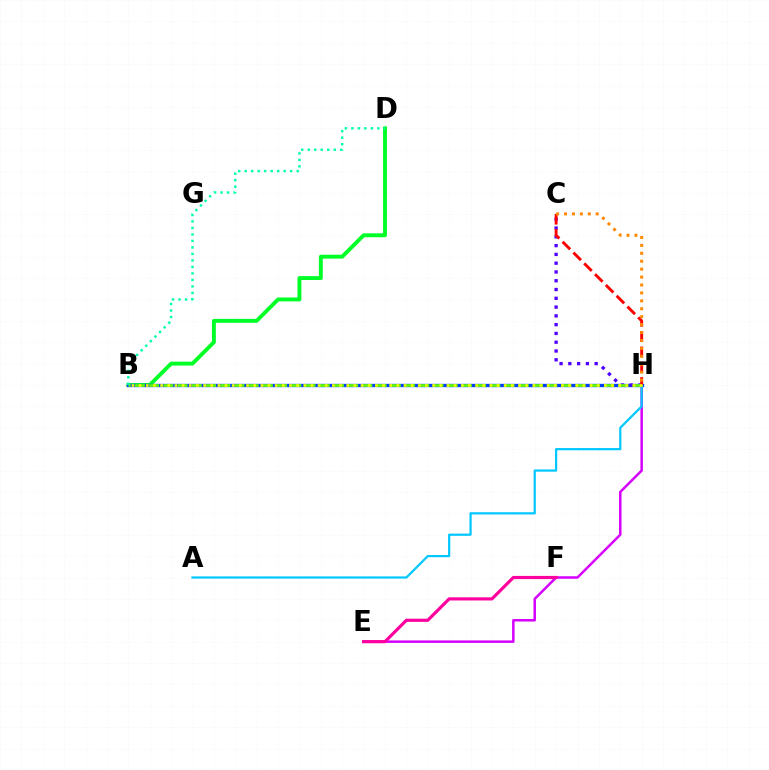{('B', 'D'): [{'color': '#00ff27', 'line_style': 'solid', 'thickness': 2.8}, {'color': '#00ffaf', 'line_style': 'dotted', 'thickness': 1.77}], ('E', 'H'): [{'color': '#d600ff', 'line_style': 'solid', 'thickness': 1.8}], ('B', 'H'): [{'color': '#003fff', 'line_style': 'solid', 'thickness': 2.4}, {'color': '#66ff00', 'line_style': 'dashed', 'thickness': 1.93}, {'color': '#eeff00', 'line_style': 'dotted', 'thickness': 1.94}], ('A', 'H'): [{'color': '#00c7ff', 'line_style': 'solid', 'thickness': 1.59}], ('E', 'F'): [{'color': '#ff00a0', 'line_style': 'solid', 'thickness': 2.28}], ('C', 'H'): [{'color': '#4f00ff', 'line_style': 'dotted', 'thickness': 2.39}, {'color': '#ff0000', 'line_style': 'dashed', 'thickness': 2.08}, {'color': '#ff8800', 'line_style': 'dotted', 'thickness': 2.15}]}